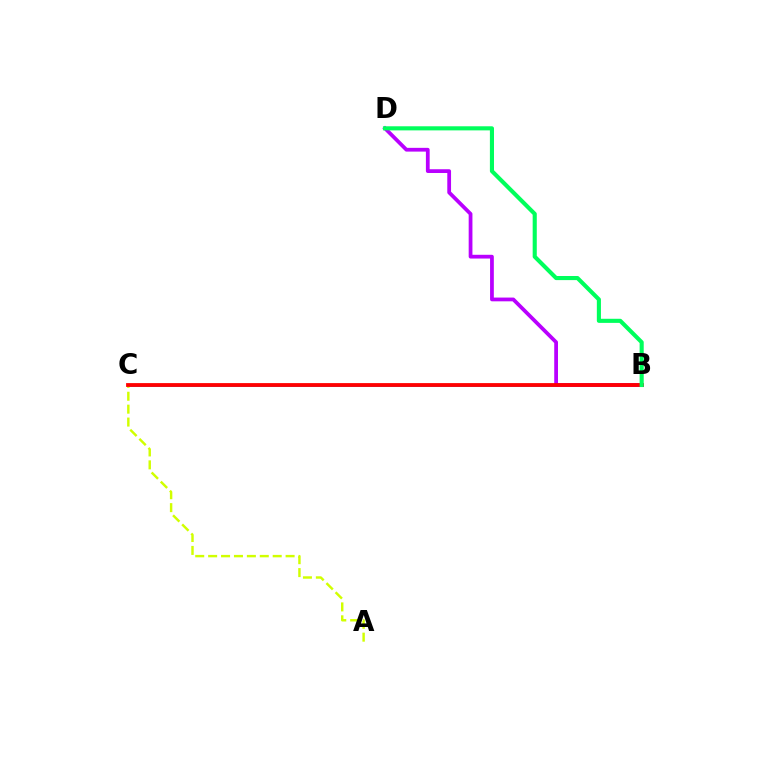{('B', 'C'): [{'color': '#0074ff', 'line_style': 'solid', 'thickness': 1.89}, {'color': '#ff0000', 'line_style': 'solid', 'thickness': 2.73}], ('B', 'D'): [{'color': '#b900ff', 'line_style': 'solid', 'thickness': 2.71}, {'color': '#00ff5c', 'line_style': 'solid', 'thickness': 2.95}], ('A', 'C'): [{'color': '#d1ff00', 'line_style': 'dashed', 'thickness': 1.75}]}